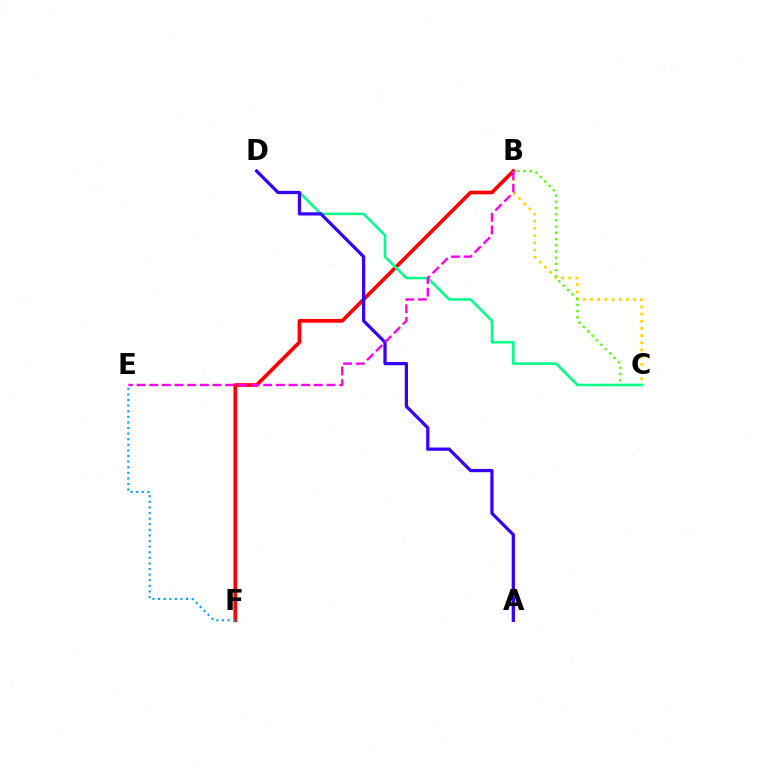{('B', 'F'): [{'color': '#ff0000', 'line_style': 'solid', 'thickness': 2.67}], ('B', 'C'): [{'color': '#ffd500', 'line_style': 'dotted', 'thickness': 1.96}, {'color': '#4fff00', 'line_style': 'dotted', 'thickness': 1.69}], ('C', 'D'): [{'color': '#00ff86', 'line_style': 'solid', 'thickness': 1.83}], ('A', 'D'): [{'color': '#3700ff', 'line_style': 'solid', 'thickness': 2.34}], ('E', 'F'): [{'color': '#009eff', 'line_style': 'dotted', 'thickness': 1.52}], ('B', 'E'): [{'color': '#ff00ed', 'line_style': 'dashed', 'thickness': 1.72}]}